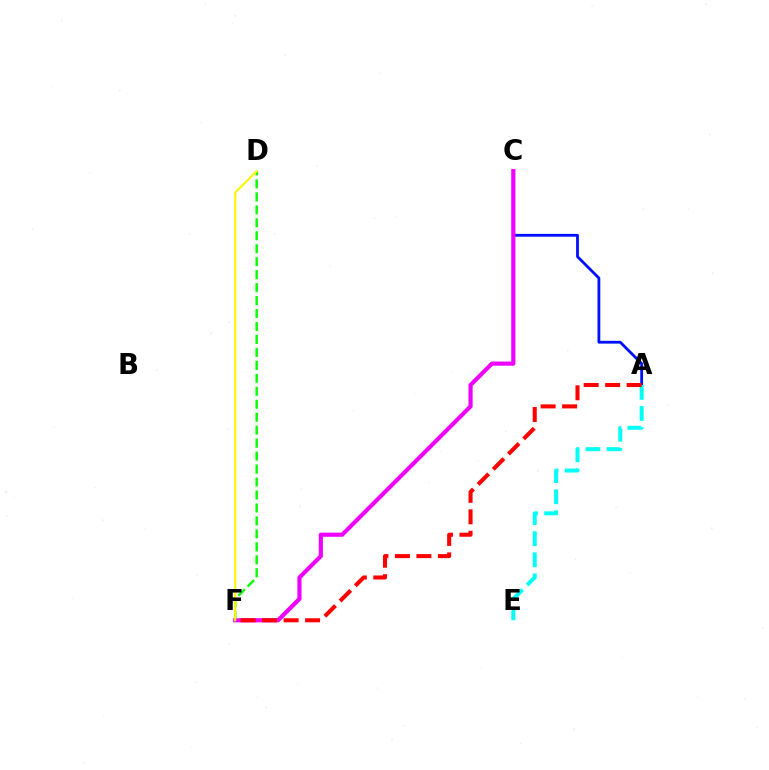{('D', 'F'): [{'color': '#08ff00', 'line_style': 'dashed', 'thickness': 1.76}, {'color': '#fcf500', 'line_style': 'solid', 'thickness': 1.52}], ('A', 'C'): [{'color': '#0010ff', 'line_style': 'solid', 'thickness': 2.02}], ('C', 'F'): [{'color': '#ee00ff', 'line_style': 'solid', 'thickness': 3.0}], ('A', 'E'): [{'color': '#00fff6', 'line_style': 'dashed', 'thickness': 2.87}], ('A', 'F'): [{'color': '#ff0000', 'line_style': 'dashed', 'thickness': 2.92}]}